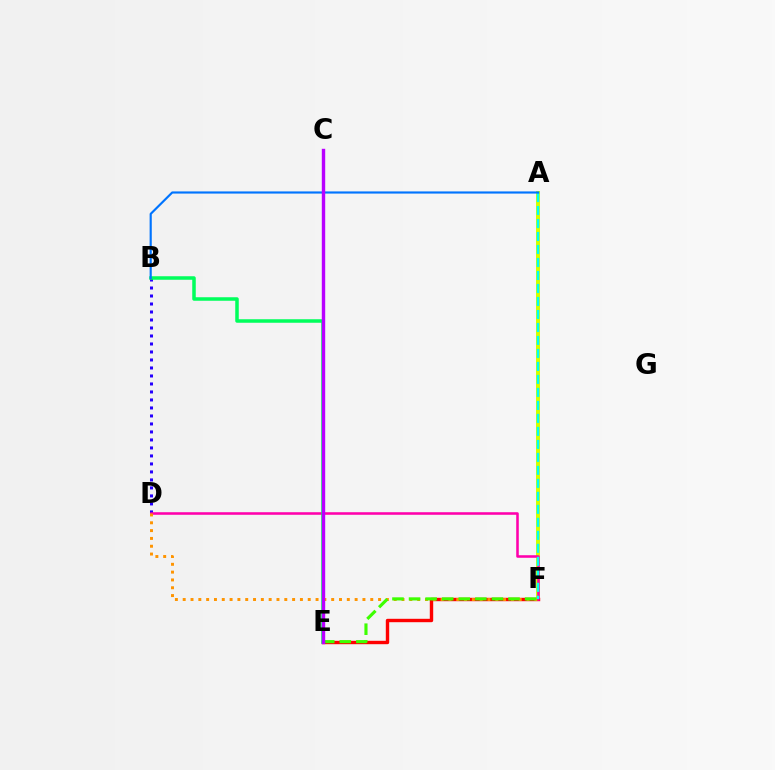{('A', 'F'): [{'color': '#d1ff00', 'line_style': 'solid', 'thickness': 2.85}, {'color': '#00fff6', 'line_style': 'dashed', 'thickness': 1.77}], ('E', 'F'): [{'color': '#ff0000', 'line_style': 'solid', 'thickness': 2.45}, {'color': '#3dff00', 'line_style': 'dashed', 'thickness': 2.25}], ('B', 'D'): [{'color': '#2500ff', 'line_style': 'dotted', 'thickness': 2.17}], ('D', 'F'): [{'color': '#ff00ac', 'line_style': 'solid', 'thickness': 1.84}, {'color': '#ff9400', 'line_style': 'dotted', 'thickness': 2.12}], ('B', 'E'): [{'color': '#00ff5c', 'line_style': 'solid', 'thickness': 2.53}], ('A', 'B'): [{'color': '#0074ff', 'line_style': 'solid', 'thickness': 1.55}], ('C', 'E'): [{'color': '#b900ff', 'line_style': 'solid', 'thickness': 2.45}]}